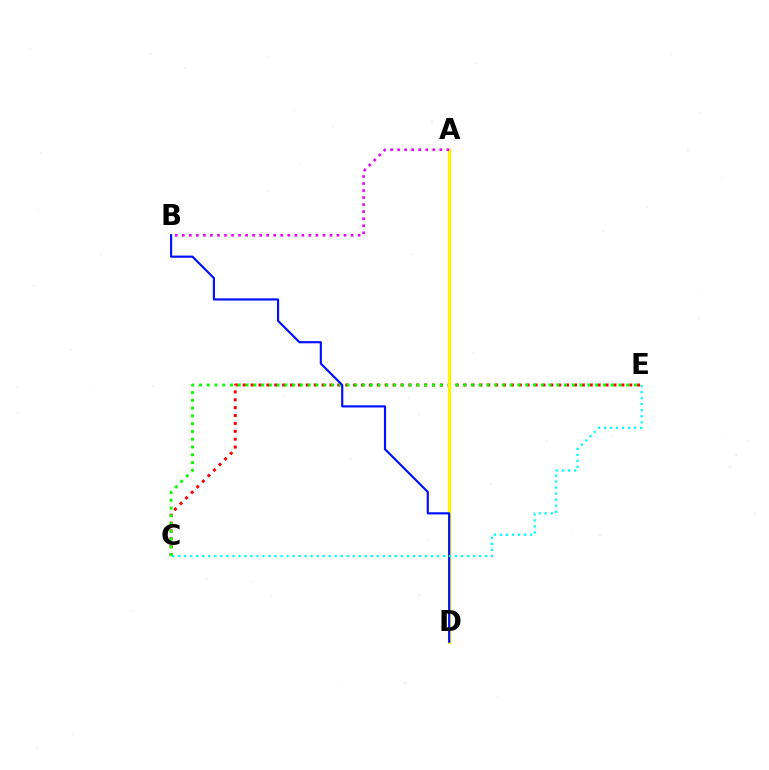{('C', 'E'): [{'color': '#ff0000', 'line_style': 'dotted', 'thickness': 2.14}, {'color': '#08ff00', 'line_style': 'dotted', 'thickness': 2.11}, {'color': '#00fff6', 'line_style': 'dotted', 'thickness': 1.64}], ('A', 'D'): [{'color': '#fcf500', 'line_style': 'solid', 'thickness': 2.33}], ('B', 'D'): [{'color': '#0010ff', 'line_style': 'solid', 'thickness': 1.56}], ('A', 'B'): [{'color': '#ee00ff', 'line_style': 'dotted', 'thickness': 1.91}]}